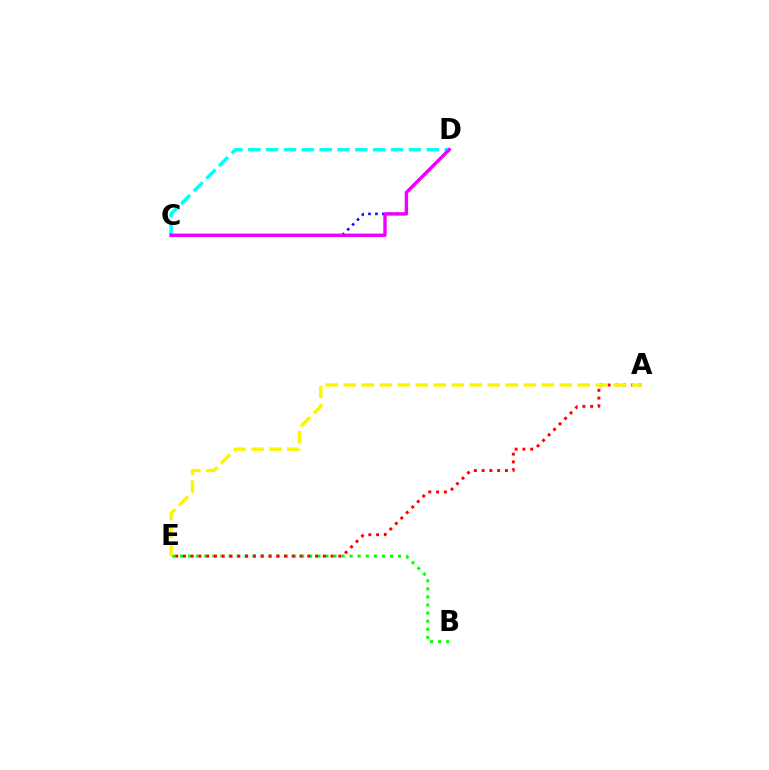{('C', 'D'): [{'color': '#0010ff', 'line_style': 'dotted', 'thickness': 1.88}, {'color': '#00fff6', 'line_style': 'dashed', 'thickness': 2.42}, {'color': '#ee00ff', 'line_style': 'solid', 'thickness': 2.45}], ('B', 'E'): [{'color': '#08ff00', 'line_style': 'dotted', 'thickness': 2.19}], ('A', 'E'): [{'color': '#ff0000', 'line_style': 'dotted', 'thickness': 2.11}, {'color': '#fcf500', 'line_style': 'dashed', 'thickness': 2.44}]}